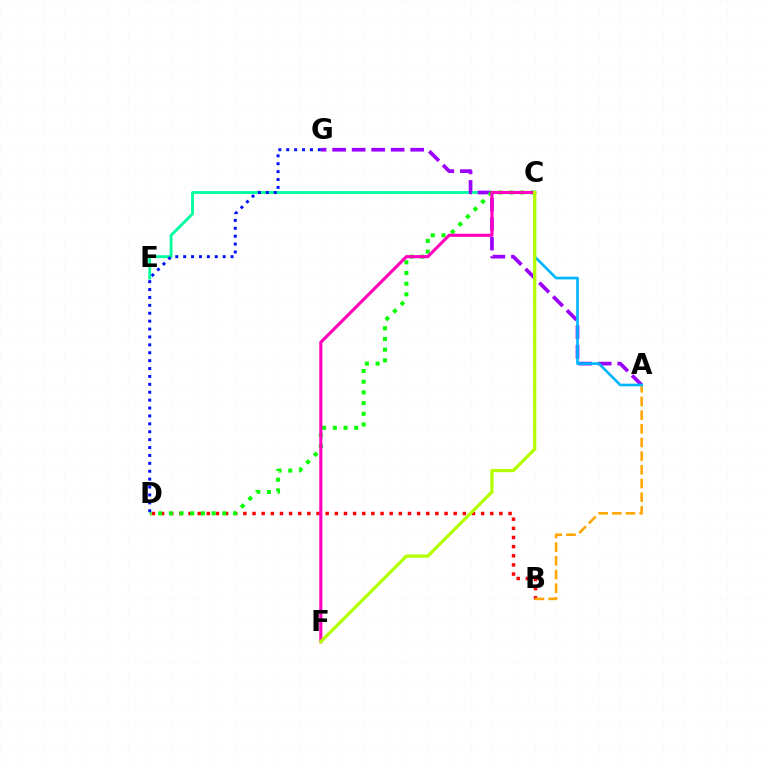{('B', 'D'): [{'color': '#ff0000', 'line_style': 'dotted', 'thickness': 2.48}], ('C', 'E'): [{'color': '#00ff9d', 'line_style': 'solid', 'thickness': 2.04}], ('A', 'G'): [{'color': '#9b00ff', 'line_style': 'dashed', 'thickness': 2.65}], ('A', 'B'): [{'color': '#ffa500', 'line_style': 'dashed', 'thickness': 1.86}], ('C', 'D'): [{'color': '#08ff00', 'line_style': 'dotted', 'thickness': 2.9}], ('D', 'G'): [{'color': '#0010ff', 'line_style': 'dotted', 'thickness': 2.15}], ('A', 'C'): [{'color': '#00b5ff', 'line_style': 'solid', 'thickness': 1.93}], ('C', 'F'): [{'color': '#ff00bd', 'line_style': 'solid', 'thickness': 2.24}, {'color': '#b3ff00', 'line_style': 'solid', 'thickness': 2.35}]}